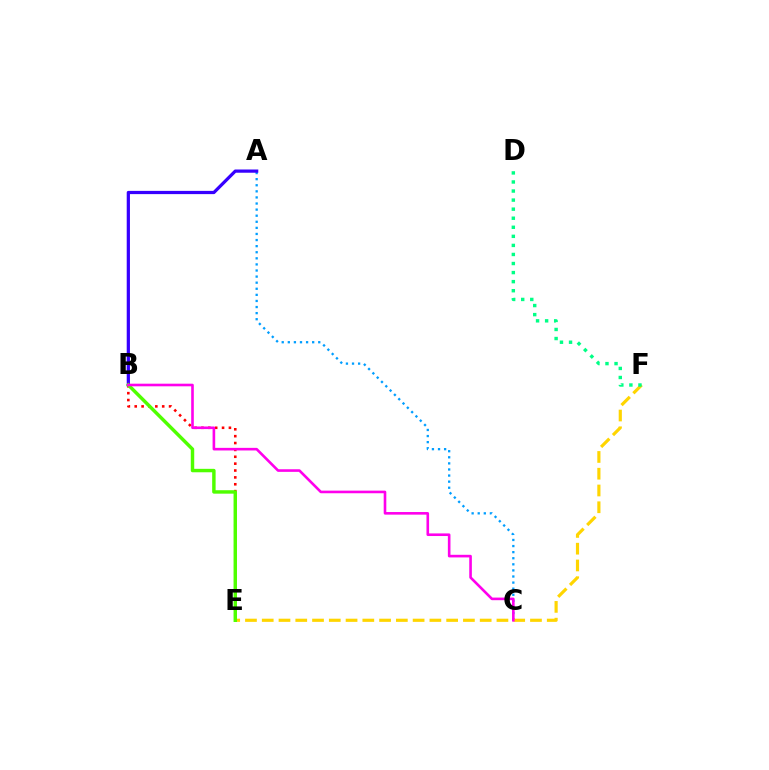{('A', 'C'): [{'color': '#009eff', 'line_style': 'dotted', 'thickness': 1.65}], ('A', 'B'): [{'color': '#3700ff', 'line_style': 'solid', 'thickness': 2.33}], ('B', 'E'): [{'color': '#ff0000', 'line_style': 'dotted', 'thickness': 1.87}, {'color': '#4fff00', 'line_style': 'solid', 'thickness': 2.48}], ('E', 'F'): [{'color': '#ffd500', 'line_style': 'dashed', 'thickness': 2.28}], ('D', 'F'): [{'color': '#00ff86', 'line_style': 'dotted', 'thickness': 2.46}], ('B', 'C'): [{'color': '#ff00ed', 'line_style': 'solid', 'thickness': 1.88}]}